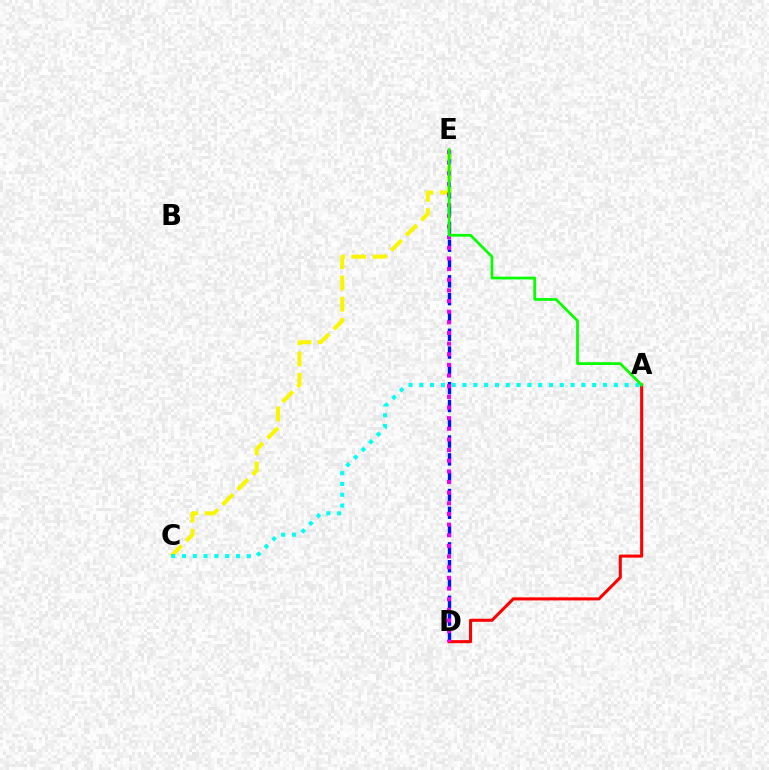{('D', 'E'): [{'color': '#0010ff', 'line_style': 'dashed', 'thickness': 2.42}, {'color': '#ee00ff', 'line_style': 'dotted', 'thickness': 2.89}], ('C', 'E'): [{'color': '#fcf500', 'line_style': 'dashed', 'thickness': 2.89}], ('A', 'D'): [{'color': '#ff0000', 'line_style': 'solid', 'thickness': 2.2}], ('A', 'C'): [{'color': '#00fff6', 'line_style': 'dotted', 'thickness': 2.94}], ('A', 'E'): [{'color': '#08ff00', 'line_style': 'solid', 'thickness': 1.97}]}